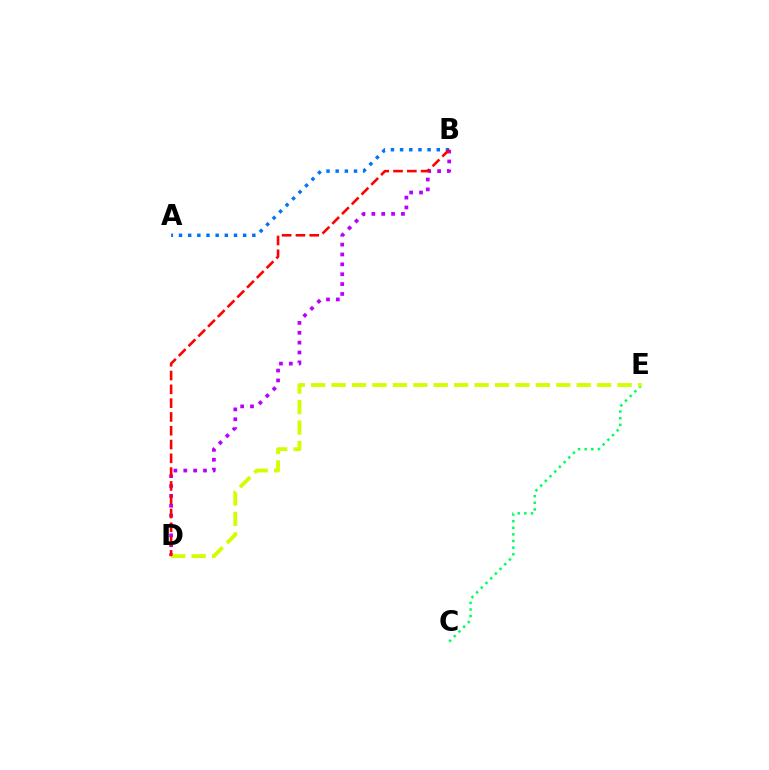{('C', 'E'): [{'color': '#00ff5c', 'line_style': 'dotted', 'thickness': 1.8}], ('A', 'B'): [{'color': '#0074ff', 'line_style': 'dotted', 'thickness': 2.49}], ('B', 'D'): [{'color': '#b900ff', 'line_style': 'dotted', 'thickness': 2.68}, {'color': '#ff0000', 'line_style': 'dashed', 'thickness': 1.87}], ('D', 'E'): [{'color': '#d1ff00', 'line_style': 'dashed', 'thickness': 2.78}]}